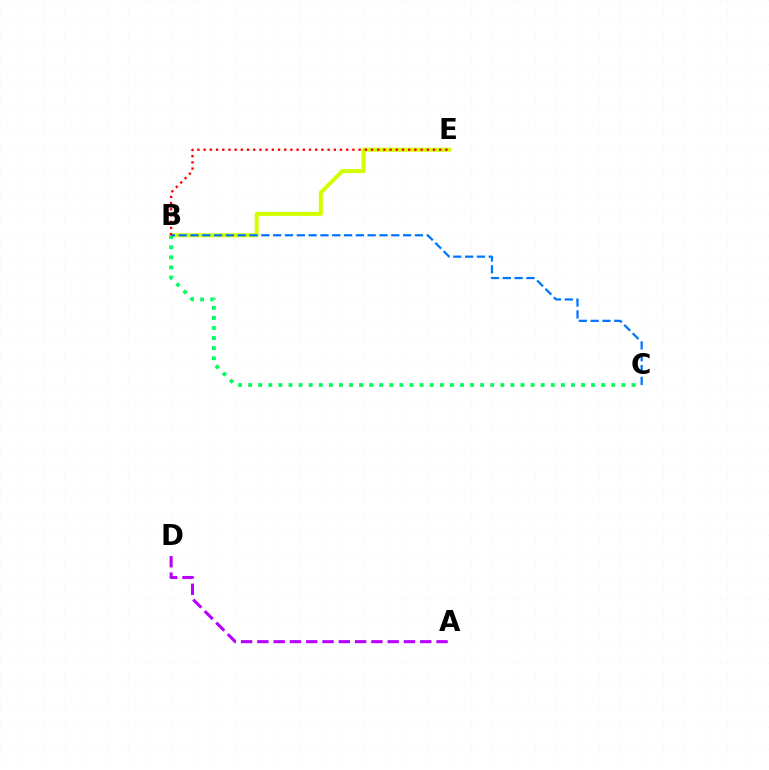{('B', 'E'): [{'color': '#d1ff00', 'line_style': 'solid', 'thickness': 2.87}, {'color': '#ff0000', 'line_style': 'dotted', 'thickness': 1.68}], ('B', 'C'): [{'color': '#00ff5c', 'line_style': 'dotted', 'thickness': 2.74}, {'color': '#0074ff', 'line_style': 'dashed', 'thickness': 1.6}], ('A', 'D'): [{'color': '#b900ff', 'line_style': 'dashed', 'thickness': 2.21}]}